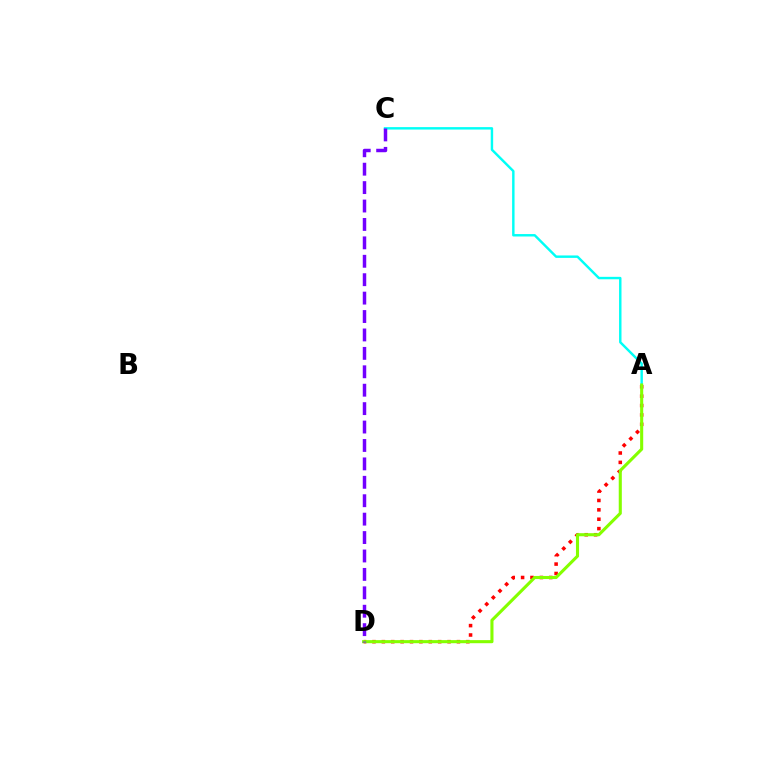{('A', 'D'): [{'color': '#ff0000', 'line_style': 'dotted', 'thickness': 2.55}, {'color': '#84ff00', 'line_style': 'solid', 'thickness': 2.22}], ('A', 'C'): [{'color': '#00fff6', 'line_style': 'solid', 'thickness': 1.75}], ('C', 'D'): [{'color': '#7200ff', 'line_style': 'dashed', 'thickness': 2.5}]}